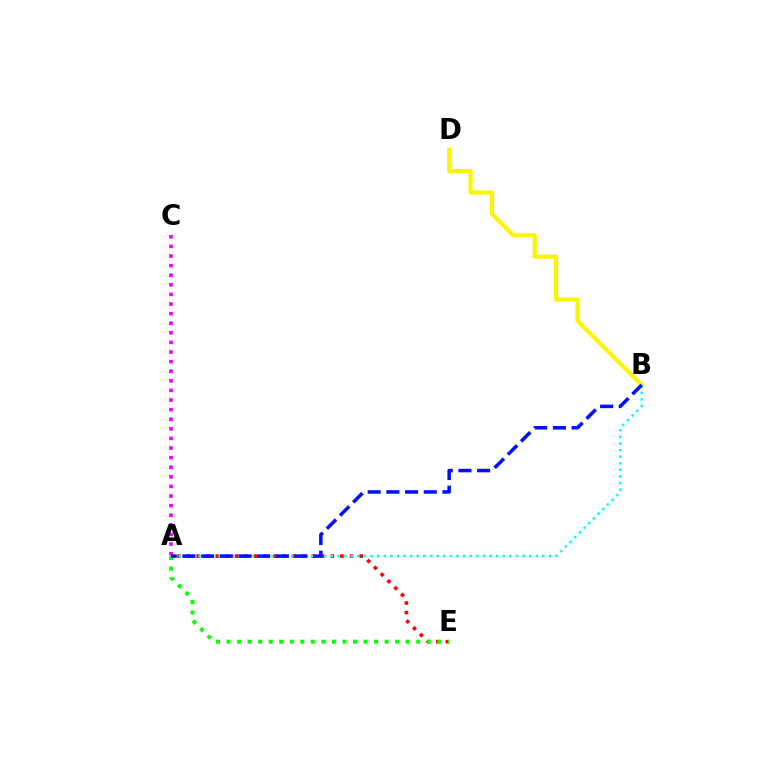{('A', 'E'): [{'color': '#ff0000', 'line_style': 'dotted', 'thickness': 2.6}, {'color': '#08ff00', 'line_style': 'dotted', 'thickness': 2.86}], ('B', 'D'): [{'color': '#fcf500', 'line_style': 'solid', 'thickness': 3.0}], ('A', 'B'): [{'color': '#00fff6', 'line_style': 'dotted', 'thickness': 1.8}, {'color': '#0010ff', 'line_style': 'dashed', 'thickness': 2.54}], ('A', 'C'): [{'color': '#ee00ff', 'line_style': 'dotted', 'thickness': 2.61}]}